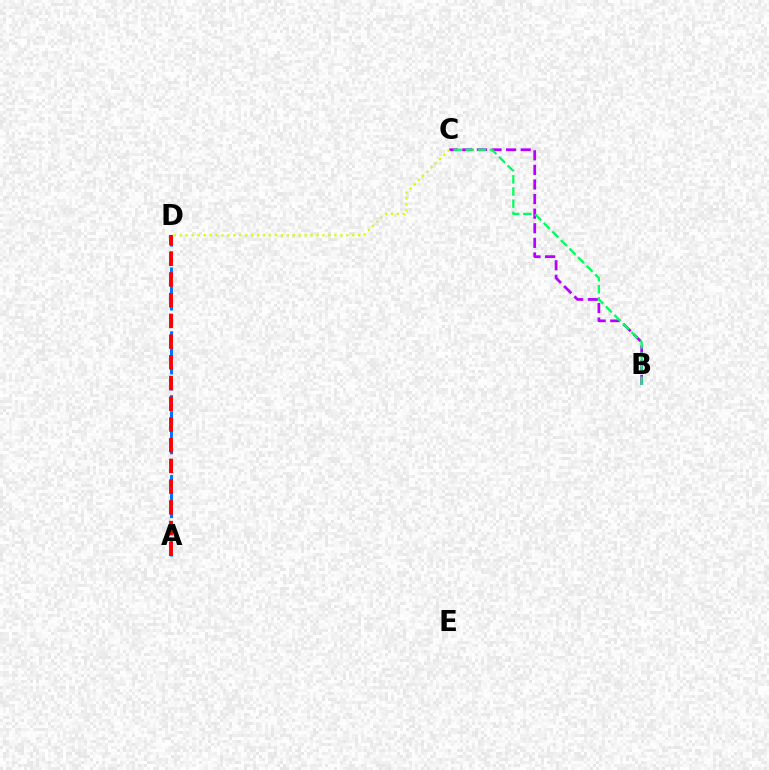{('A', 'D'): [{'color': '#0074ff', 'line_style': 'dashed', 'thickness': 2.17}, {'color': '#ff0000', 'line_style': 'dashed', 'thickness': 2.81}], ('B', 'C'): [{'color': '#b900ff', 'line_style': 'dashed', 'thickness': 1.98}, {'color': '#00ff5c', 'line_style': 'dashed', 'thickness': 1.65}], ('C', 'D'): [{'color': '#d1ff00', 'line_style': 'dotted', 'thickness': 1.62}]}